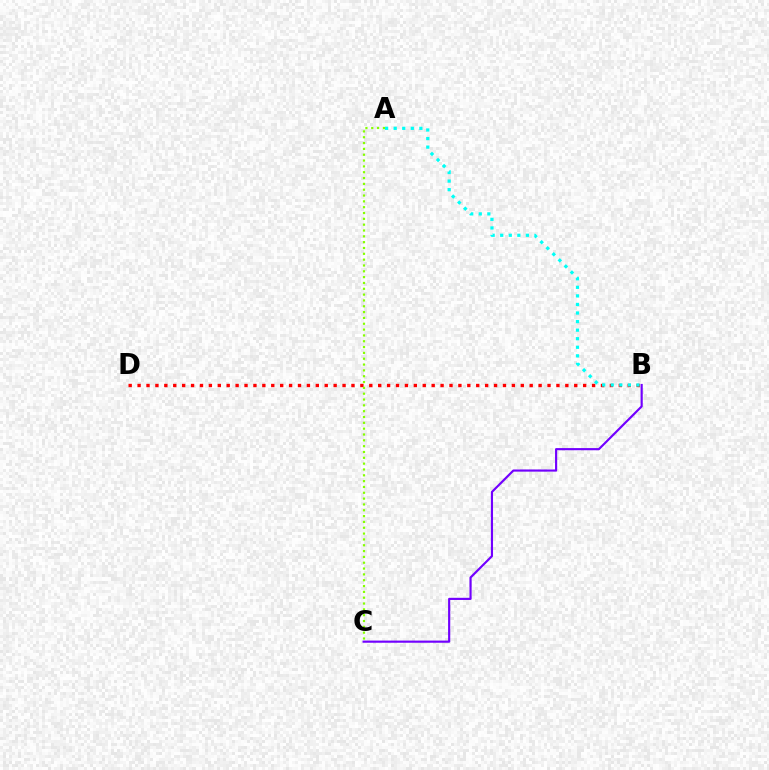{('B', 'D'): [{'color': '#ff0000', 'line_style': 'dotted', 'thickness': 2.42}], ('B', 'C'): [{'color': '#7200ff', 'line_style': 'solid', 'thickness': 1.56}], ('A', 'C'): [{'color': '#84ff00', 'line_style': 'dotted', 'thickness': 1.58}], ('A', 'B'): [{'color': '#00fff6', 'line_style': 'dotted', 'thickness': 2.33}]}